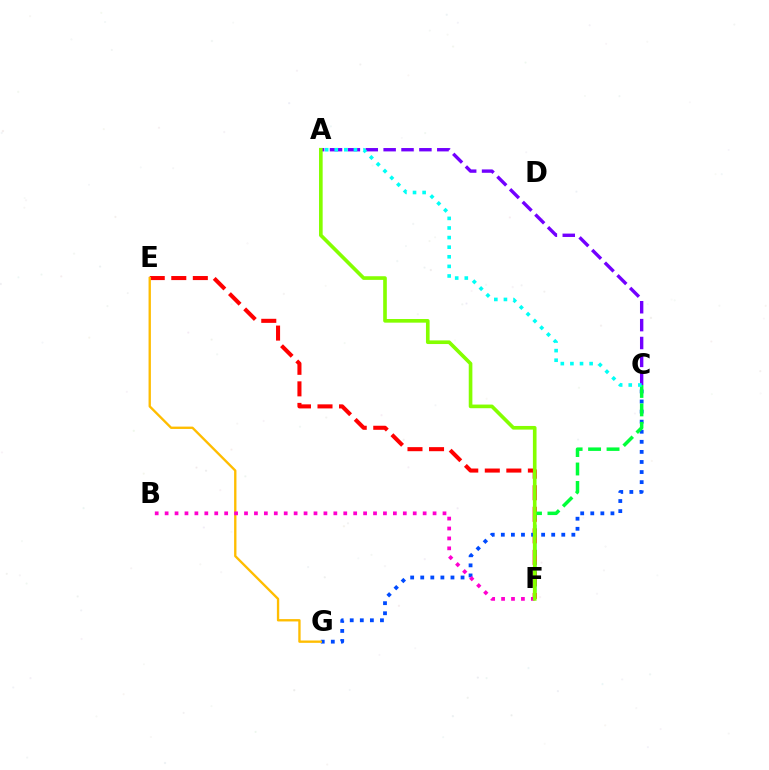{('A', 'C'): [{'color': '#7200ff', 'line_style': 'dashed', 'thickness': 2.43}, {'color': '#00fff6', 'line_style': 'dotted', 'thickness': 2.61}], ('E', 'F'): [{'color': '#ff0000', 'line_style': 'dashed', 'thickness': 2.93}], ('C', 'G'): [{'color': '#004bff', 'line_style': 'dotted', 'thickness': 2.74}], ('C', 'F'): [{'color': '#00ff39', 'line_style': 'dashed', 'thickness': 2.51}], ('E', 'G'): [{'color': '#ffbd00', 'line_style': 'solid', 'thickness': 1.69}], ('B', 'F'): [{'color': '#ff00cf', 'line_style': 'dotted', 'thickness': 2.7}], ('A', 'F'): [{'color': '#84ff00', 'line_style': 'solid', 'thickness': 2.62}]}